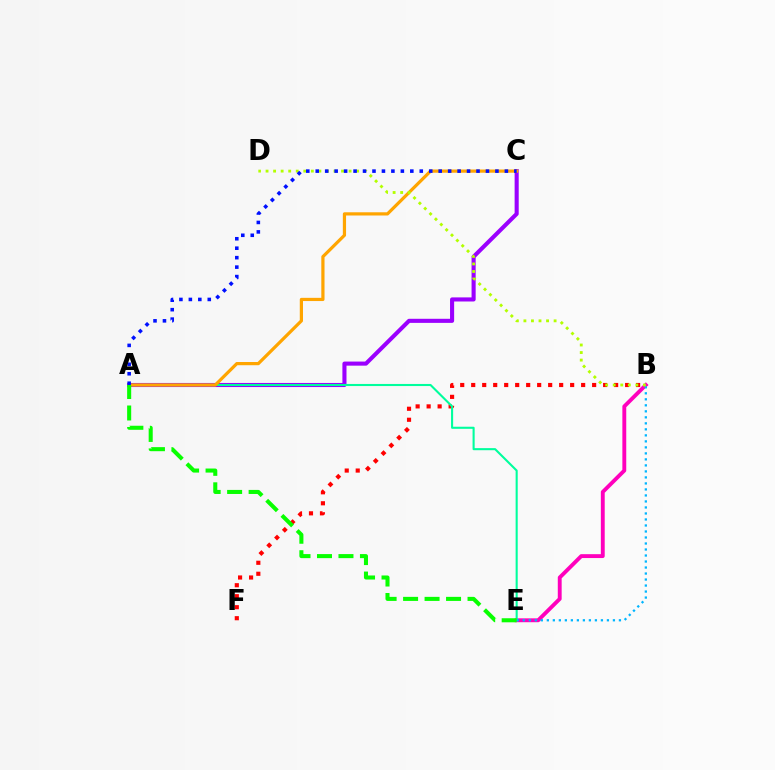{('A', 'C'): [{'color': '#9b00ff', 'line_style': 'solid', 'thickness': 2.95}, {'color': '#ffa500', 'line_style': 'solid', 'thickness': 2.31}, {'color': '#0010ff', 'line_style': 'dotted', 'thickness': 2.57}], ('B', 'F'): [{'color': '#ff0000', 'line_style': 'dotted', 'thickness': 2.99}], ('B', 'E'): [{'color': '#ff00bd', 'line_style': 'solid', 'thickness': 2.79}, {'color': '#00b5ff', 'line_style': 'dotted', 'thickness': 1.63}], ('A', 'E'): [{'color': '#00ff9d', 'line_style': 'solid', 'thickness': 1.51}, {'color': '#08ff00', 'line_style': 'dashed', 'thickness': 2.92}], ('B', 'D'): [{'color': '#b3ff00', 'line_style': 'dotted', 'thickness': 2.05}]}